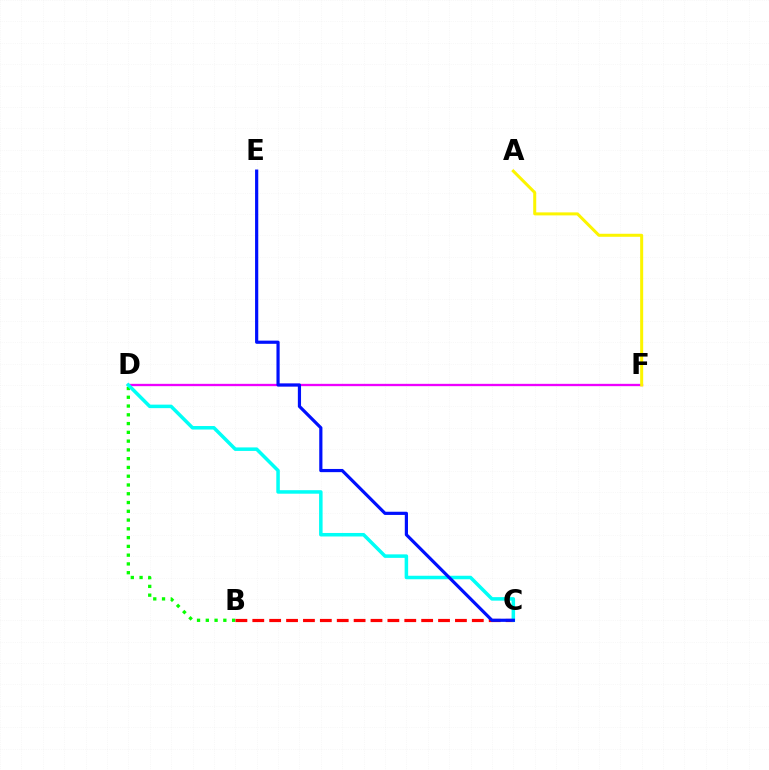{('D', 'F'): [{'color': '#ee00ff', 'line_style': 'solid', 'thickness': 1.68}], ('B', 'D'): [{'color': '#08ff00', 'line_style': 'dotted', 'thickness': 2.38}], ('A', 'F'): [{'color': '#fcf500', 'line_style': 'solid', 'thickness': 2.17}], ('B', 'C'): [{'color': '#ff0000', 'line_style': 'dashed', 'thickness': 2.29}], ('C', 'D'): [{'color': '#00fff6', 'line_style': 'solid', 'thickness': 2.53}], ('C', 'E'): [{'color': '#0010ff', 'line_style': 'solid', 'thickness': 2.3}]}